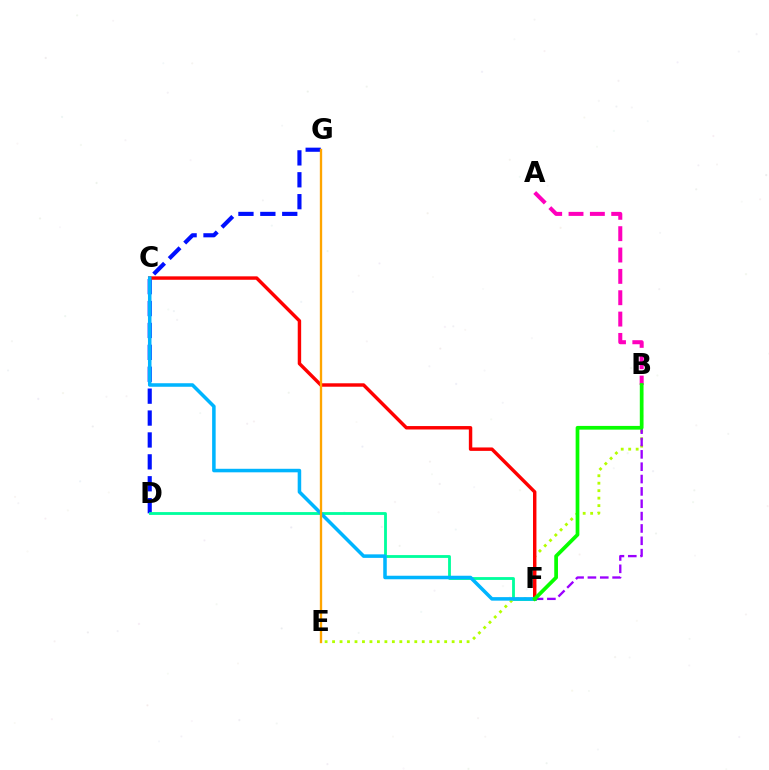{('B', 'E'): [{'color': '#b3ff00', 'line_style': 'dotted', 'thickness': 2.03}], ('D', 'G'): [{'color': '#0010ff', 'line_style': 'dashed', 'thickness': 2.98}], ('D', 'F'): [{'color': '#00ff9d', 'line_style': 'solid', 'thickness': 2.03}], ('C', 'F'): [{'color': '#ff0000', 'line_style': 'solid', 'thickness': 2.47}, {'color': '#00b5ff', 'line_style': 'solid', 'thickness': 2.54}], ('B', 'F'): [{'color': '#9b00ff', 'line_style': 'dashed', 'thickness': 1.68}, {'color': '#08ff00', 'line_style': 'solid', 'thickness': 2.68}], ('A', 'B'): [{'color': '#ff00bd', 'line_style': 'dashed', 'thickness': 2.9}], ('E', 'G'): [{'color': '#ffa500', 'line_style': 'solid', 'thickness': 1.68}]}